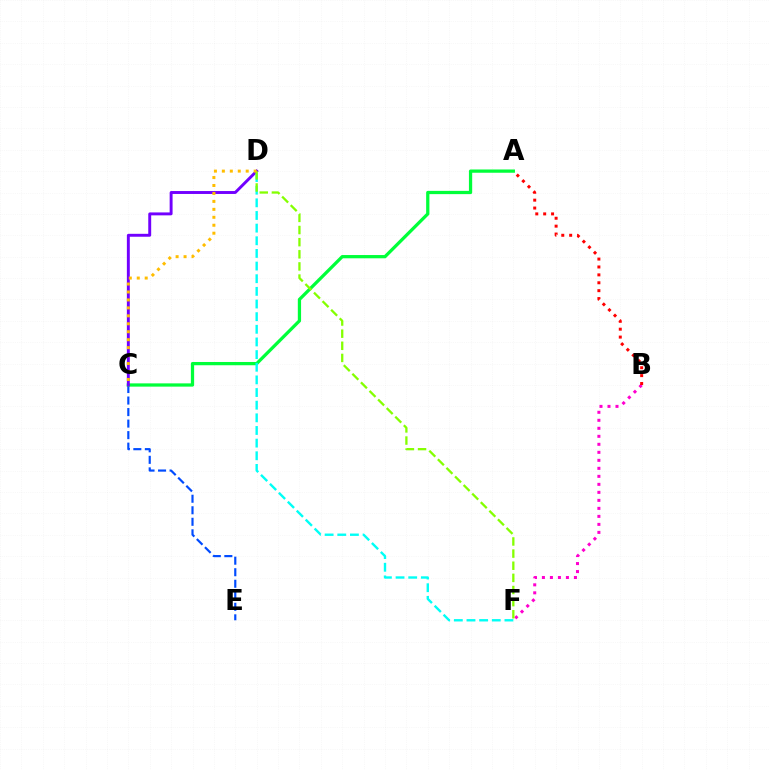{('C', 'E'): [{'color': '#004bff', 'line_style': 'dashed', 'thickness': 1.57}], ('A', 'C'): [{'color': '#00ff39', 'line_style': 'solid', 'thickness': 2.35}], ('C', 'D'): [{'color': '#7200ff', 'line_style': 'solid', 'thickness': 2.11}, {'color': '#ffbd00', 'line_style': 'dotted', 'thickness': 2.16}], ('B', 'F'): [{'color': '#ff00cf', 'line_style': 'dotted', 'thickness': 2.18}], ('D', 'F'): [{'color': '#00fff6', 'line_style': 'dashed', 'thickness': 1.72}, {'color': '#84ff00', 'line_style': 'dashed', 'thickness': 1.65}], ('A', 'B'): [{'color': '#ff0000', 'line_style': 'dotted', 'thickness': 2.15}]}